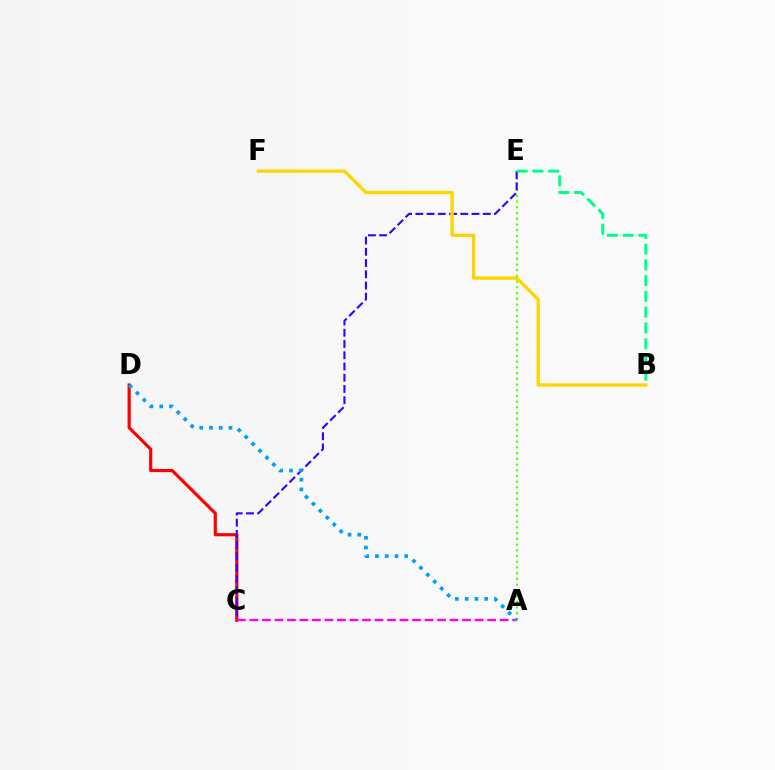{('A', 'E'): [{'color': '#4fff00', 'line_style': 'dotted', 'thickness': 1.55}], ('C', 'D'): [{'color': '#ff0000', 'line_style': 'solid', 'thickness': 2.29}], ('C', 'E'): [{'color': '#3700ff', 'line_style': 'dashed', 'thickness': 1.53}], ('A', 'C'): [{'color': '#ff00ed', 'line_style': 'dashed', 'thickness': 1.7}], ('A', 'D'): [{'color': '#009eff', 'line_style': 'dotted', 'thickness': 2.65}], ('B', 'F'): [{'color': '#ffd500', 'line_style': 'solid', 'thickness': 2.39}], ('B', 'E'): [{'color': '#00ff86', 'line_style': 'dashed', 'thickness': 2.14}]}